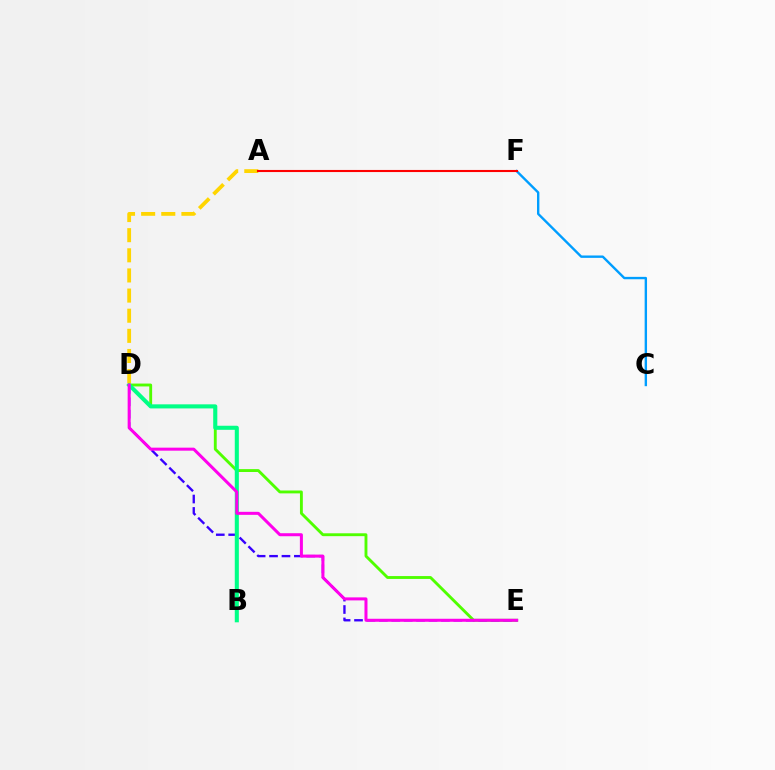{('D', 'E'): [{'color': '#4fff00', 'line_style': 'solid', 'thickness': 2.07}, {'color': '#3700ff', 'line_style': 'dashed', 'thickness': 1.69}, {'color': '#ff00ed', 'line_style': 'solid', 'thickness': 2.17}], ('C', 'F'): [{'color': '#009eff', 'line_style': 'solid', 'thickness': 1.72}], ('B', 'D'): [{'color': '#00ff86', 'line_style': 'solid', 'thickness': 2.93}], ('A', 'D'): [{'color': '#ffd500', 'line_style': 'dashed', 'thickness': 2.74}], ('A', 'F'): [{'color': '#ff0000', 'line_style': 'solid', 'thickness': 1.51}]}